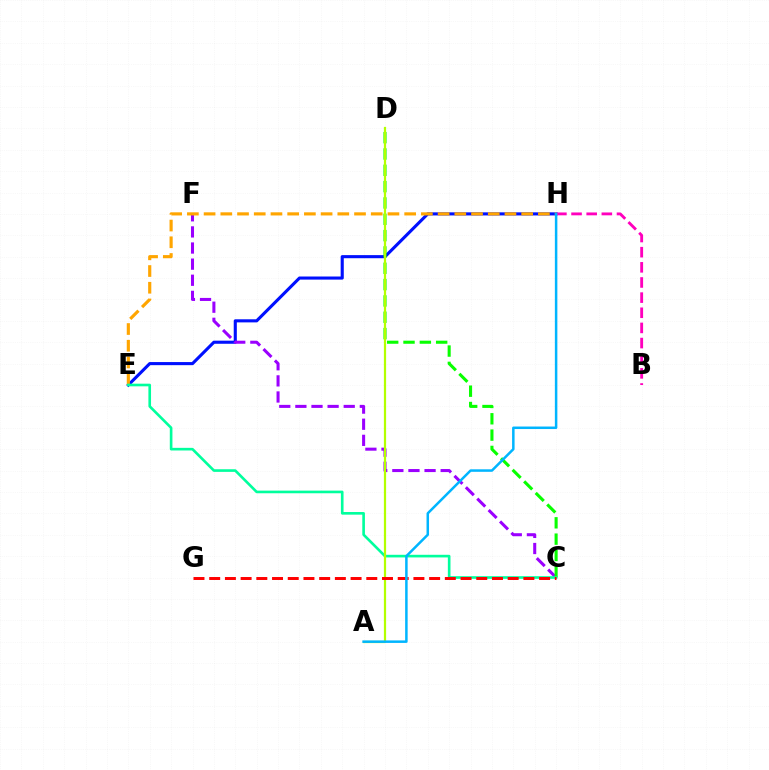{('E', 'H'): [{'color': '#0010ff', 'line_style': 'solid', 'thickness': 2.23}, {'color': '#ffa500', 'line_style': 'dashed', 'thickness': 2.27}], ('C', 'F'): [{'color': '#9b00ff', 'line_style': 'dashed', 'thickness': 2.19}], ('C', 'D'): [{'color': '#08ff00', 'line_style': 'dashed', 'thickness': 2.22}], ('B', 'H'): [{'color': '#ff00bd', 'line_style': 'dashed', 'thickness': 2.06}], ('C', 'E'): [{'color': '#00ff9d', 'line_style': 'solid', 'thickness': 1.9}], ('A', 'D'): [{'color': '#b3ff00', 'line_style': 'solid', 'thickness': 1.6}], ('C', 'G'): [{'color': '#ff0000', 'line_style': 'dashed', 'thickness': 2.13}], ('A', 'H'): [{'color': '#00b5ff', 'line_style': 'solid', 'thickness': 1.8}]}